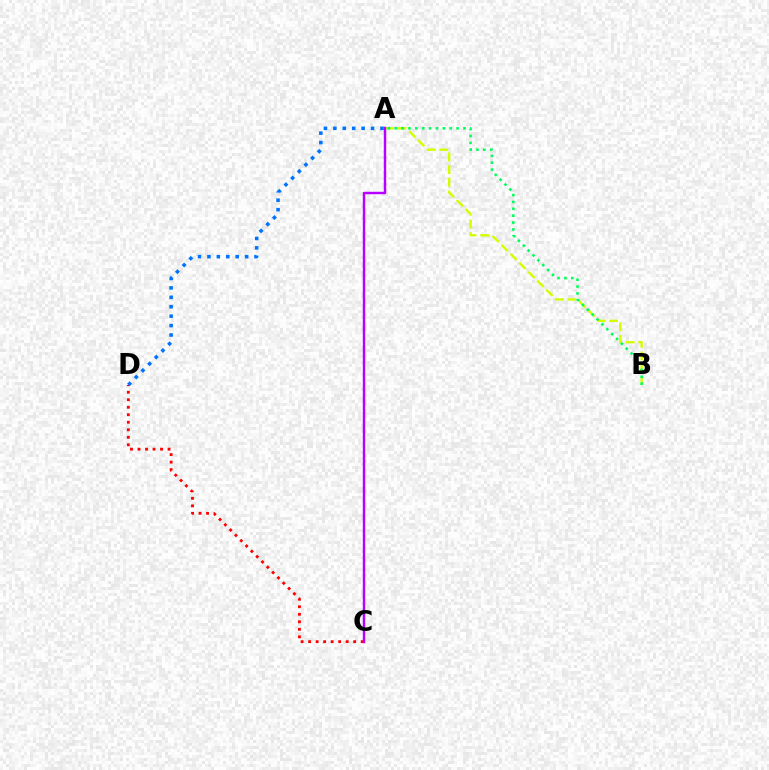{('C', 'D'): [{'color': '#ff0000', 'line_style': 'dotted', 'thickness': 2.04}], ('A', 'B'): [{'color': '#d1ff00', 'line_style': 'dashed', 'thickness': 1.72}, {'color': '#00ff5c', 'line_style': 'dotted', 'thickness': 1.87}], ('A', 'C'): [{'color': '#b900ff', 'line_style': 'solid', 'thickness': 1.76}], ('A', 'D'): [{'color': '#0074ff', 'line_style': 'dotted', 'thickness': 2.56}]}